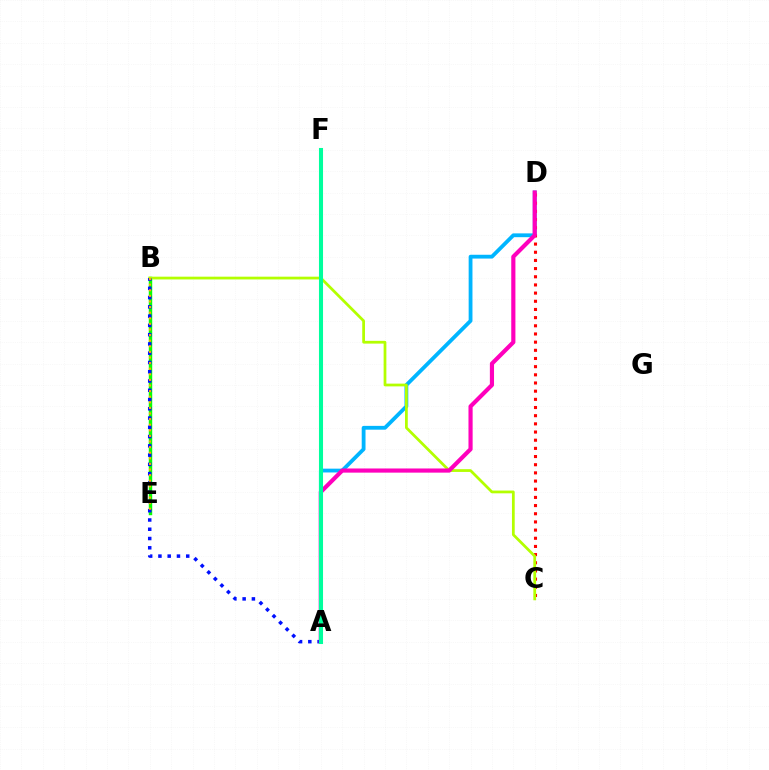{('A', 'D'): [{'color': '#00b5ff', 'line_style': 'solid', 'thickness': 2.74}, {'color': '#ff00bd', 'line_style': 'solid', 'thickness': 2.99}], ('C', 'D'): [{'color': '#ff0000', 'line_style': 'dotted', 'thickness': 2.22}], ('B', 'E'): [{'color': '#08ff00', 'line_style': 'solid', 'thickness': 2.47}, {'color': '#ffa500', 'line_style': 'dotted', 'thickness': 1.52}], ('B', 'C'): [{'color': '#b3ff00', 'line_style': 'solid', 'thickness': 1.98}], ('A', 'B'): [{'color': '#0010ff', 'line_style': 'dotted', 'thickness': 2.52}], ('A', 'F'): [{'color': '#9b00ff', 'line_style': 'solid', 'thickness': 2.82}, {'color': '#00ff9d', 'line_style': 'solid', 'thickness': 2.92}]}